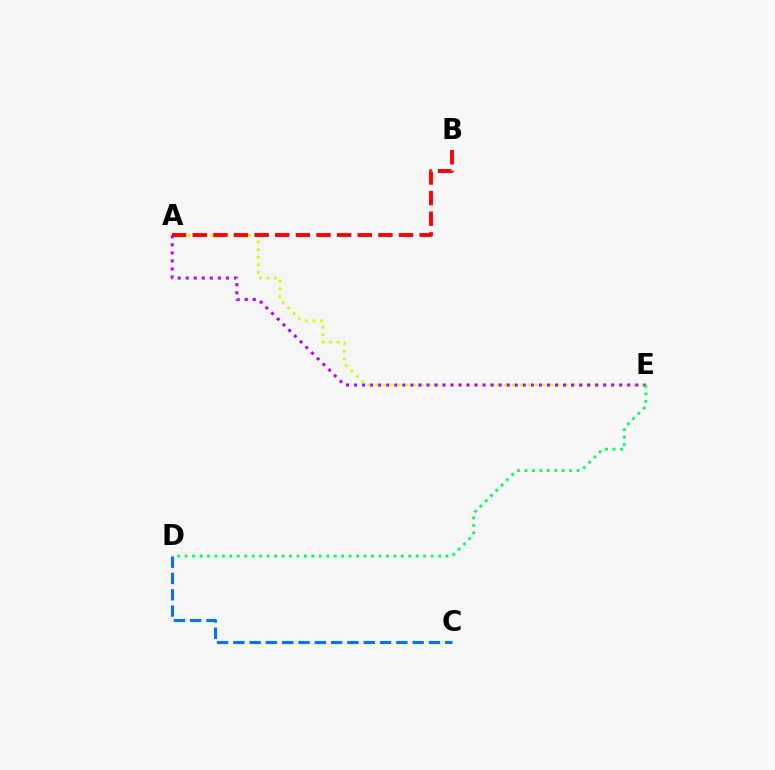{('A', 'E'): [{'color': '#d1ff00', 'line_style': 'dotted', 'thickness': 2.07}, {'color': '#b900ff', 'line_style': 'dotted', 'thickness': 2.18}], ('A', 'B'): [{'color': '#ff0000', 'line_style': 'dashed', 'thickness': 2.8}], ('D', 'E'): [{'color': '#00ff5c', 'line_style': 'dotted', 'thickness': 2.03}], ('C', 'D'): [{'color': '#0074ff', 'line_style': 'dashed', 'thickness': 2.21}]}